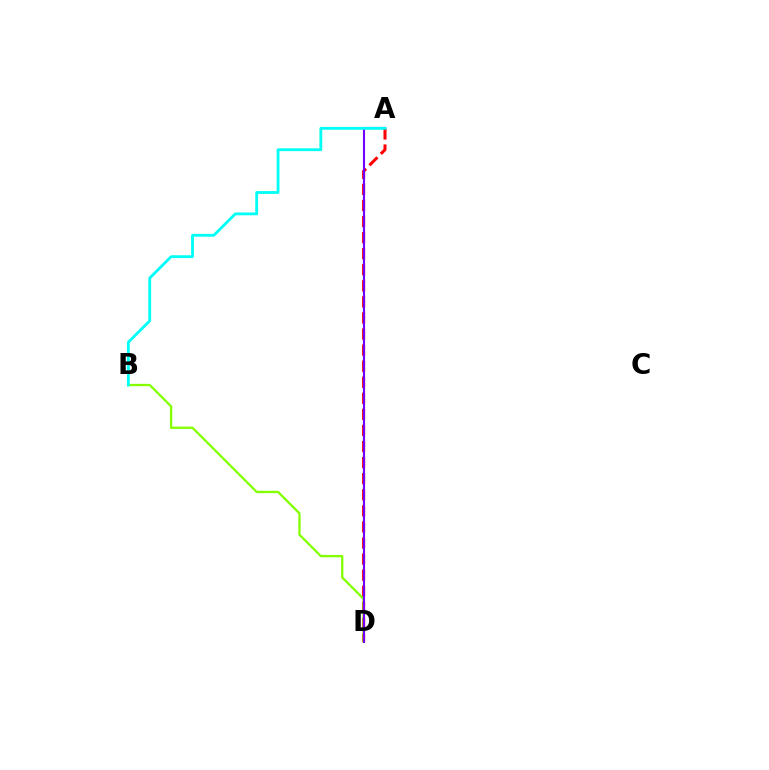{('A', 'D'): [{'color': '#ff0000', 'line_style': 'dashed', 'thickness': 2.18}, {'color': '#7200ff', 'line_style': 'solid', 'thickness': 1.51}], ('B', 'D'): [{'color': '#84ff00', 'line_style': 'solid', 'thickness': 1.66}], ('A', 'B'): [{'color': '#00fff6', 'line_style': 'solid', 'thickness': 2.03}]}